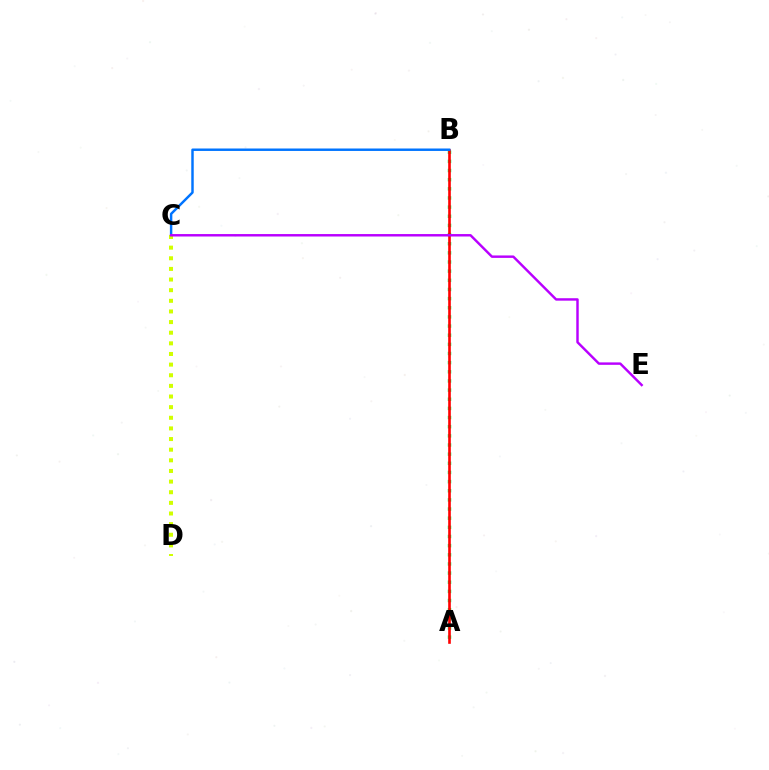{('A', 'B'): [{'color': '#00ff5c', 'line_style': 'dotted', 'thickness': 2.49}, {'color': '#ff0000', 'line_style': 'solid', 'thickness': 1.89}], ('B', 'C'): [{'color': '#0074ff', 'line_style': 'solid', 'thickness': 1.77}], ('C', 'D'): [{'color': '#d1ff00', 'line_style': 'dotted', 'thickness': 2.89}], ('C', 'E'): [{'color': '#b900ff', 'line_style': 'solid', 'thickness': 1.76}]}